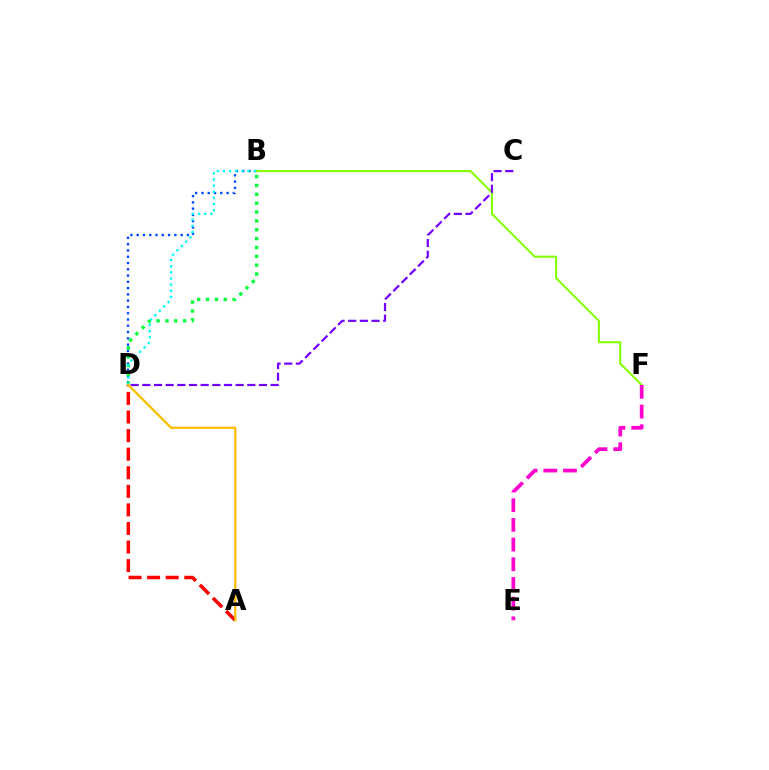{('A', 'D'): [{'color': '#ff0000', 'line_style': 'dashed', 'thickness': 2.52}, {'color': '#ffbd00', 'line_style': 'solid', 'thickness': 1.66}], ('B', 'D'): [{'color': '#004bff', 'line_style': 'dotted', 'thickness': 1.71}, {'color': '#00ff39', 'line_style': 'dotted', 'thickness': 2.41}, {'color': '#00fff6', 'line_style': 'dotted', 'thickness': 1.67}], ('B', 'F'): [{'color': '#84ff00', 'line_style': 'solid', 'thickness': 1.5}], ('C', 'D'): [{'color': '#7200ff', 'line_style': 'dashed', 'thickness': 1.58}], ('E', 'F'): [{'color': '#ff00cf', 'line_style': 'dashed', 'thickness': 2.67}]}